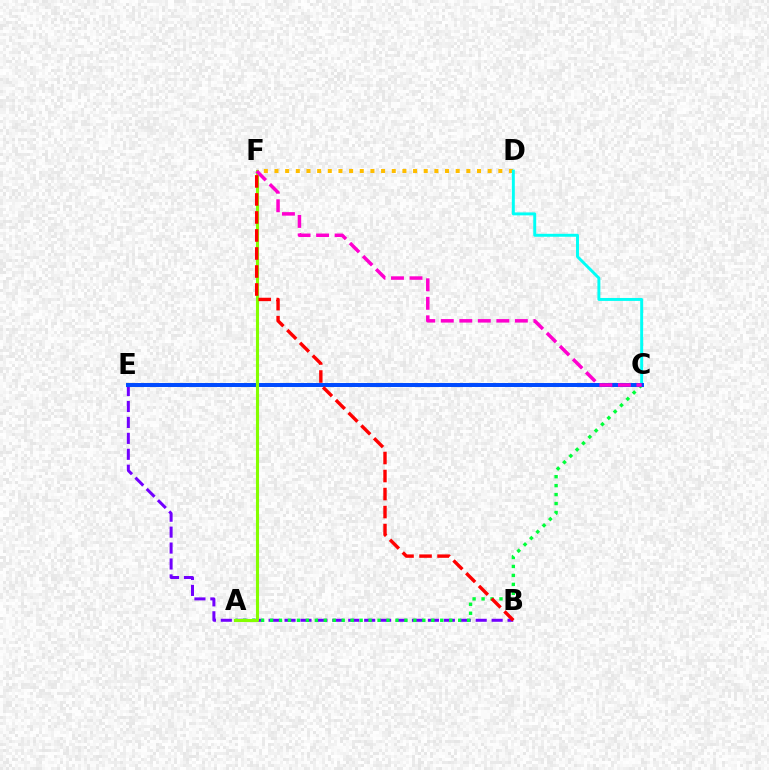{('D', 'F'): [{'color': '#ffbd00', 'line_style': 'dotted', 'thickness': 2.9}], ('B', 'E'): [{'color': '#7200ff', 'line_style': 'dashed', 'thickness': 2.16}], ('A', 'C'): [{'color': '#00ff39', 'line_style': 'dotted', 'thickness': 2.43}], ('C', 'D'): [{'color': '#00fff6', 'line_style': 'solid', 'thickness': 2.12}], ('C', 'E'): [{'color': '#004bff', 'line_style': 'solid', 'thickness': 2.86}], ('A', 'F'): [{'color': '#84ff00', 'line_style': 'solid', 'thickness': 2.22}], ('B', 'F'): [{'color': '#ff0000', 'line_style': 'dashed', 'thickness': 2.45}], ('C', 'F'): [{'color': '#ff00cf', 'line_style': 'dashed', 'thickness': 2.52}]}